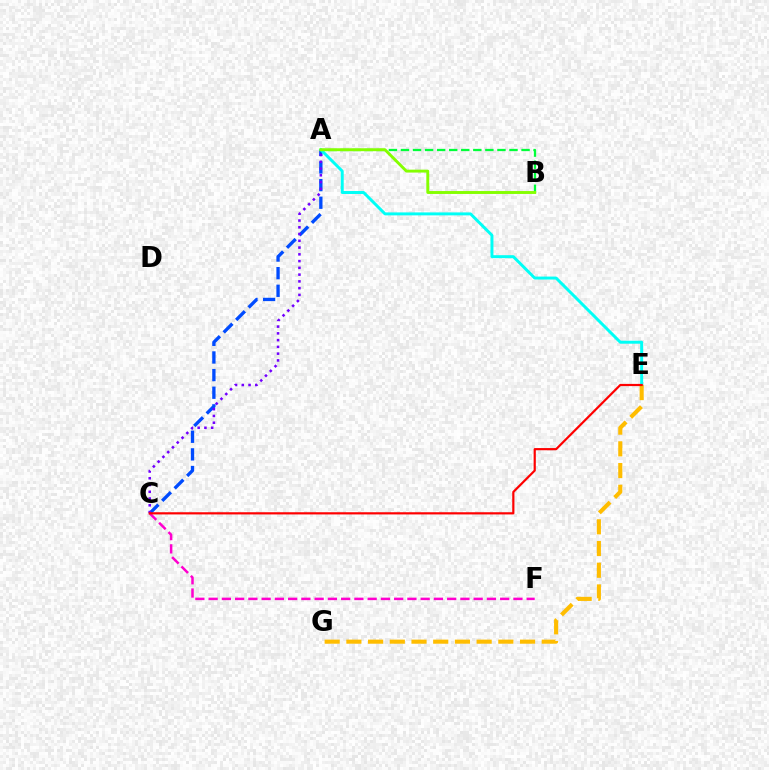{('A', 'C'): [{'color': '#004bff', 'line_style': 'dashed', 'thickness': 2.39}, {'color': '#7200ff', 'line_style': 'dotted', 'thickness': 1.84}], ('A', 'E'): [{'color': '#00fff6', 'line_style': 'solid', 'thickness': 2.13}], ('E', 'G'): [{'color': '#ffbd00', 'line_style': 'dashed', 'thickness': 2.95}], ('C', 'F'): [{'color': '#ff00cf', 'line_style': 'dashed', 'thickness': 1.8}], ('A', 'B'): [{'color': '#00ff39', 'line_style': 'dashed', 'thickness': 1.64}, {'color': '#84ff00', 'line_style': 'solid', 'thickness': 2.09}], ('C', 'E'): [{'color': '#ff0000', 'line_style': 'solid', 'thickness': 1.58}]}